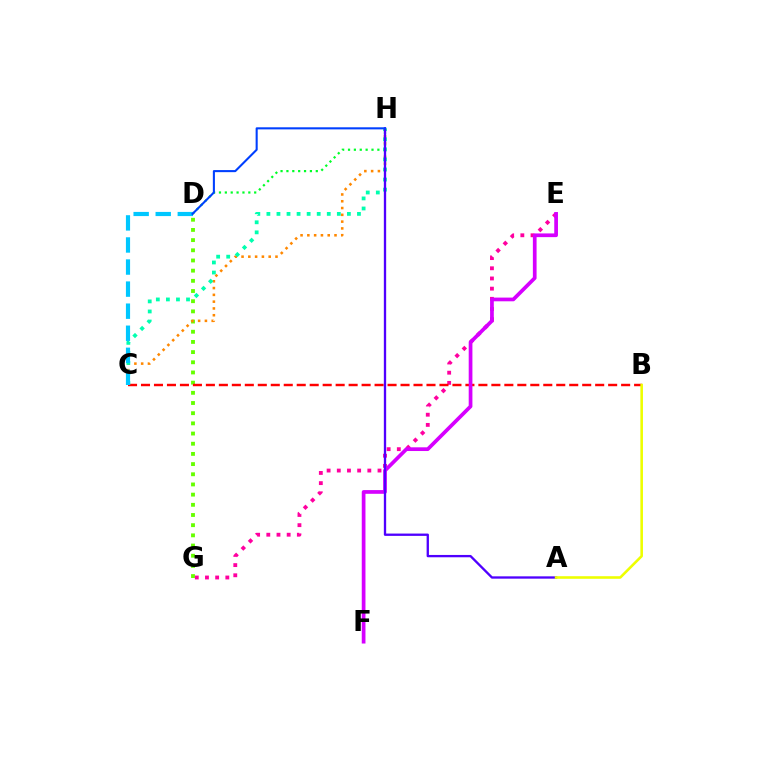{('D', 'H'): [{'color': '#00ff27', 'line_style': 'dotted', 'thickness': 1.6}, {'color': '#003fff', 'line_style': 'solid', 'thickness': 1.5}], ('D', 'G'): [{'color': '#66ff00', 'line_style': 'dotted', 'thickness': 2.77}], ('E', 'G'): [{'color': '#ff00a0', 'line_style': 'dotted', 'thickness': 2.76}], ('C', 'H'): [{'color': '#ff8800', 'line_style': 'dotted', 'thickness': 1.84}, {'color': '#00ffaf', 'line_style': 'dotted', 'thickness': 2.73}], ('B', 'C'): [{'color': '#ff0000', 'line_style': 'dashed', 'thickness': 1.76}], ('C', 'D'): [{'color': '#00c7ff', 'line_style': 'dashed', 'thickness': 3.0}], ('E', 'F'): [{'color': '#d600ff', 'line_style': 'solid', 'thickness': 2.67}], ('A', 'H'): [{'color': '#4f00ff', 'line_style': 'solid', 'thickness': 1.67}], ('A', 'B'): [{'color': '#eeff00', 'line_style': 'solid', 'thickness': 1.86}]}